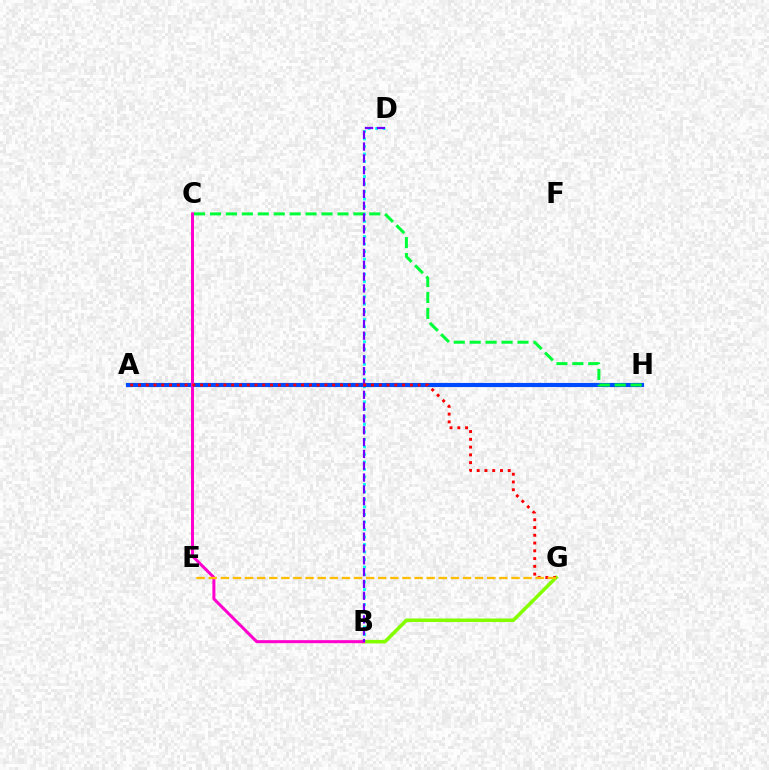{('B', 'D'): [{'color': '#00fff6', 'line_style': 'dotted', 'thickness': 2.04}, {'color': '#7200ff', 'line_style': 'dashed', 'thickness': 1.61}], ('A', 'H'): [{'color': '#004bff', 'line_style': 'solid', 'thickness': 2.98}], ('B', 'G'): [{'color': '#84ff00', 'line_style': 'solid', 'thickness': 2.55}], ('C', 'H'): [{'color': '#00ff39', 'line_style': 'dashed', 'thickness': 2.16}], ('B', 'C'): [{'color': '#ff00cf', 'line_style': 'solid', 'thickness': 2.18}], ('A', 'G'): [{'color': '#ff0000', 'line_style': 'dotted', 'thickness': 2.11}], ('E', 'G'): [{'color': '#ffbd00', 'line_style': 'dashed', 'thickness': 1.65}]}